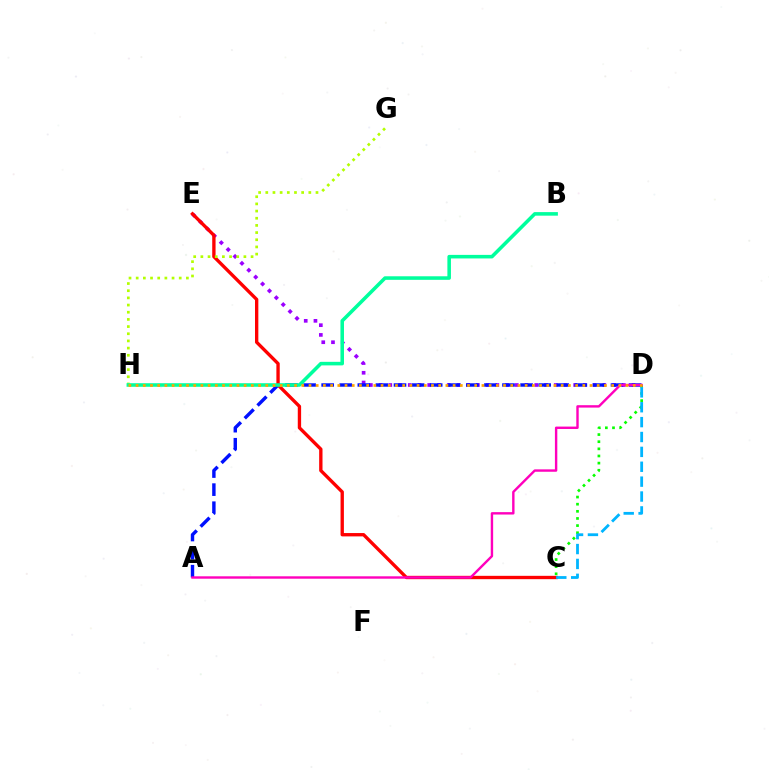{('C', 'D'): [{'color': '#08ff00', 'line_style': 'dotted', 'thickness': 1.94}, {'color': '#00b5ff', 'line_style': 'dashed', 'thickness': 2.02}], ('D', 'E'): [{'color': '#9b00ff', 'line_style': 'dotted', 'thickness': 2.64}], ('A', 'D'): [{'color': '#0010ff', 'line_style': 'dashed', 'thickness': 2.46}, {'color': '#ff00bd', 'line_style': 'solid', 'thickness': 1.73}], ('C', 'E'): [{'color': '#ff0000', 'line_style': 'solid', 'thickness': 2.41}], ('G', 'H'): [{'color': '#b3ff00', 'line_style': 'dotted', 'thickness': 1.95}], ('B', 'H'): [{'color': '#00ff9d', 'line_style': 'solid', 'thickness': 2.56}], ('D', 'H'): [{'color': '#ffa500', 'line_style': 'dotted', 'thickness': 1.96}]}